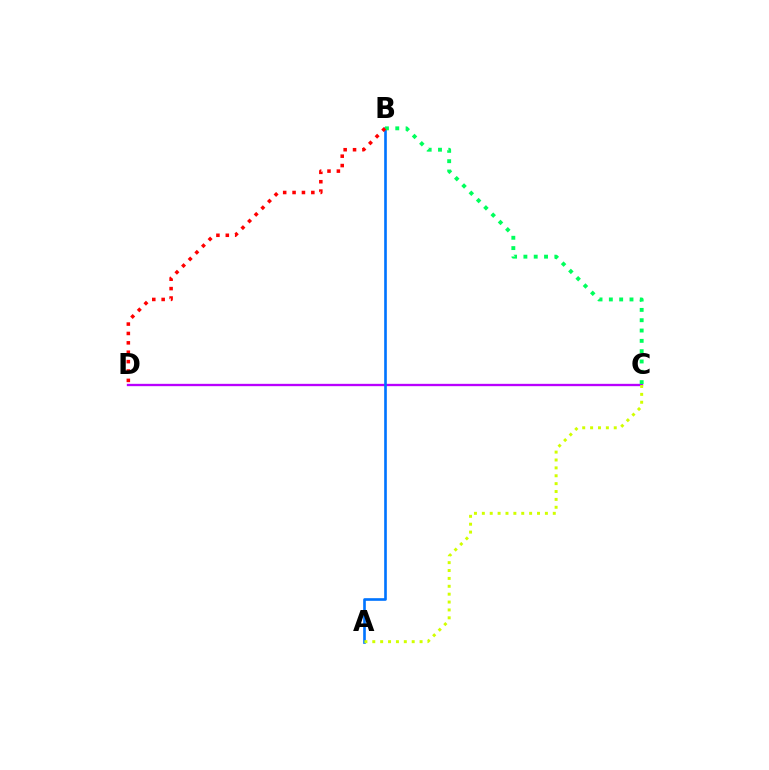{('C', 'D'): [{'color': '#b900ff', 'line_style': 'solid', 'thickness': 1.68}], ('A', 'B'): [{'color': '#0074ff', 'line_style': 'solid', 'thickness': 1.9}], ('B', 'C'): [{'color': '#00ff5c', 'line_style': 'dotted', 'thickness': 2.8}], ('B', 'D'): [{'color': '#ff0000', 'line_style': 'dotted', 'thickness': 2.55}], ('A', 'C'): [{'color': '#d1ff00', 'line_style': 'dotted', 'thickness': 2.14}]}